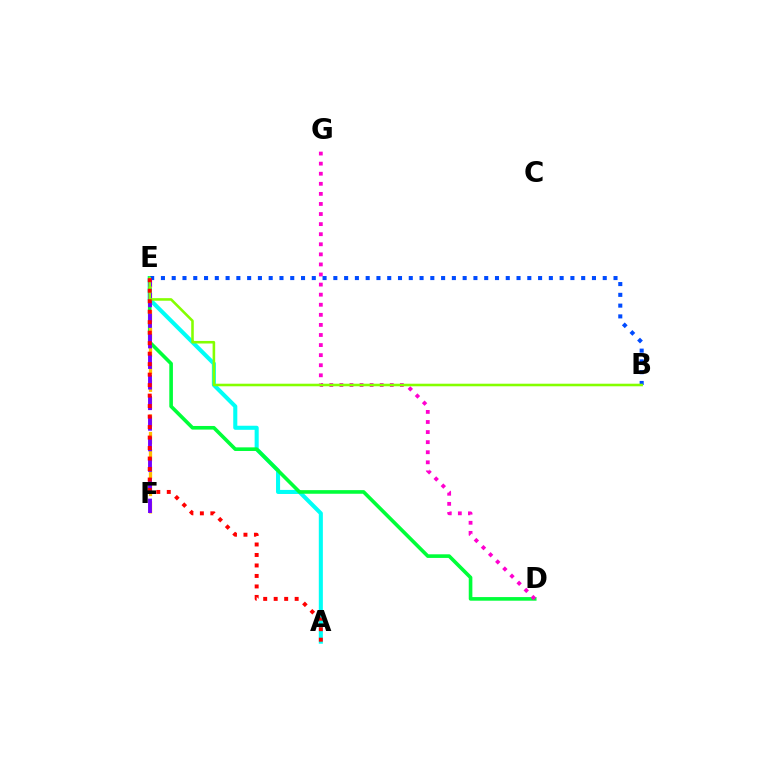{('A', 'E'): [{'color': '#00fff6', 'line_style': 'solid', 'thickness': 2.93}, {'color': '#ff0000', 'line_style': 'dotted', 'thickness': 2.85}], ('D', 'E'): [{'color': '#00ff39', 'line_style': 'solid', 'thickness': 2.61}], ('E', 'F'): [{'color': '#ffbd00', 'line_style': 'dashed', 'thickness': 2.36}, {'color': '#7200ff', 'line_style': 'dashed', 'thickness': 2.8}], ('D', 'G'): [{'color': '#ff00cf', 'line_style': 'dotted', 'thickness': 2.74}], ('B', 'E'): [{'color': '#004bff', 'line_style': 'dotted', 'thickness': 2.93}, {'color': '#84ff00', 'line_style': 'solid', 'thickness': 1.85}]}